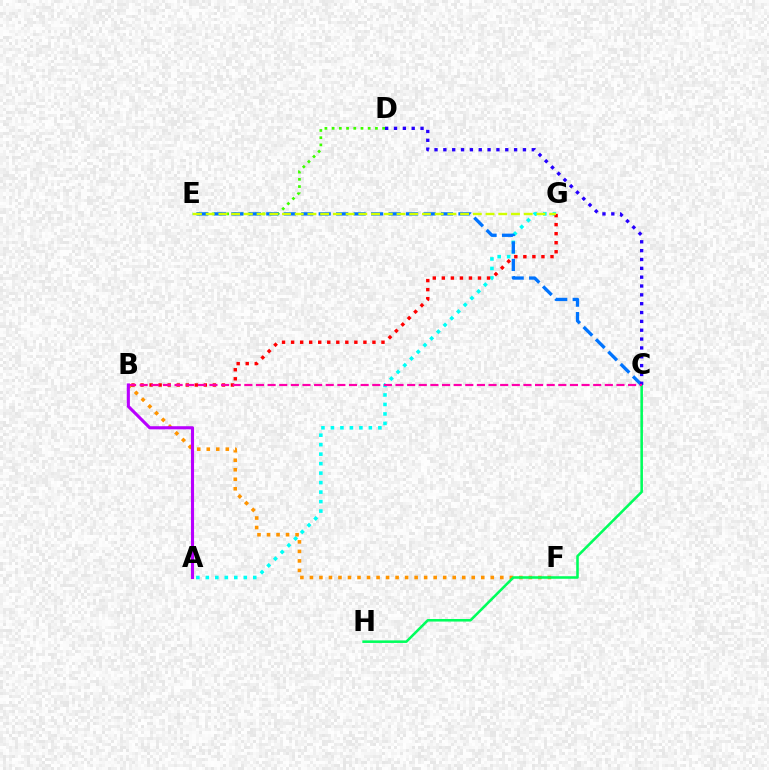{('B', 'F'): [{'color': '#ff9400', 'line_style': 'dotted', 'thickness': 2.59}], ('C', 'H'): [{'color': '#00ff5c', 'line_style': 'solid', 'thickness': 1.84}], ('D', 'E'): [{'color': '#3dff00', 'line_style': 'dotted', 'thickness': 1.96}], ('A', 'G'): [{'color': '#00fff6', 'line_style': 'dotted', 'thickness': 2.58}], ('C', 'E'): [{'color': '#0074ff', 'line_style': 'dashed', 'thickness': 2.37}], ('B', 'G'): [{'color': '#ff0000', 'line_style': 'dotted', 'thickness': 2.46}], ('E', 'G'): [{'color': '#d1ff00', 'line_style': 'dashed', 'thickness': 1.73}], ('C', 'D'): [{'color': '#2500ff', 'line_style': 'dotted', 'thickness': 2.4}], ('B', 'C'): [{'color': '#ff00ac', 'line_style': 'dashed', 'thickness': 1.58}], ('A', 'B'): [{'color': '#b900ff', 'line_style': 'solid', 'thickness': 2.24}]}